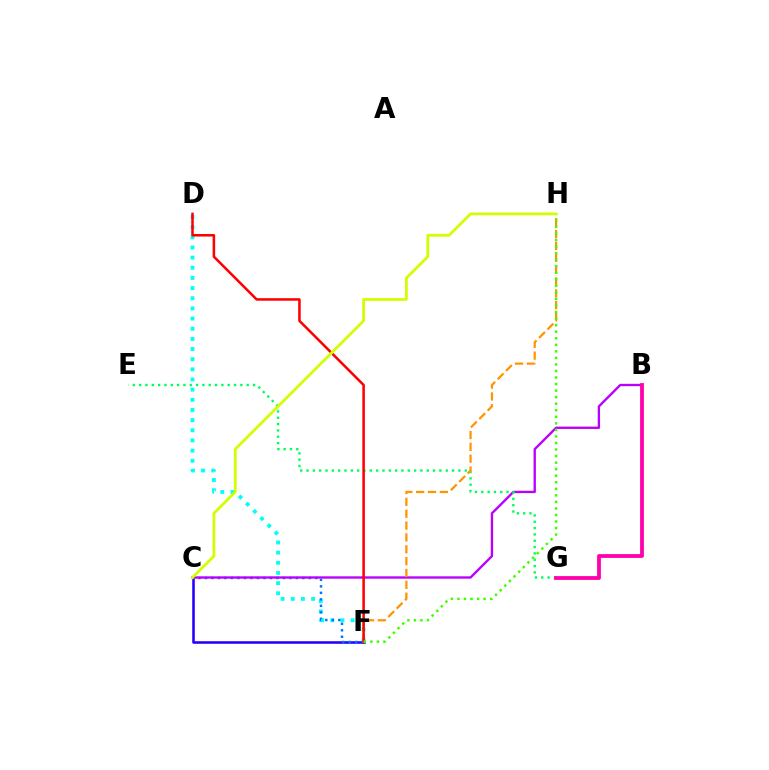{('D', 'F'): [{'color': '#00fff6', 'line_style': 'dotted', 'thickness': 2.76}, {'color': '#ff0000', 'line_style': 'solid', 'thickness': 1.82}], ('C', 'F'): [{'color': '#2500ff', 'line_style': 'solid', 'thickness': 1.85}, {'color': '#0074ff', 'line_style': 'dotted', 'thickness': 1.76}], ('B', 'C'): [{'color': '#b900ff', 'line_style': 'solid', 'thickness': 1.69}], ('E', 'G'): [{'color': '#00ff5c', 'line_style': 'dotted', 'thickness': 1.72}], ('F', 'H'): [{'color': '#ff9400', 'line_style': 'dashed', 'thickness': 1.61}, {'color': '#3dff00', 'line_style': 'dotted', 'thickness': 1.78}], ('B', 'G'): [{'color': '#ff00ac', 'line_style': 'solid', 'thickness': 2.73}], ('C', 'H'): [{'color': '#d1ff00', 'line_style': 'solid', 'thickness': 2.0}]}